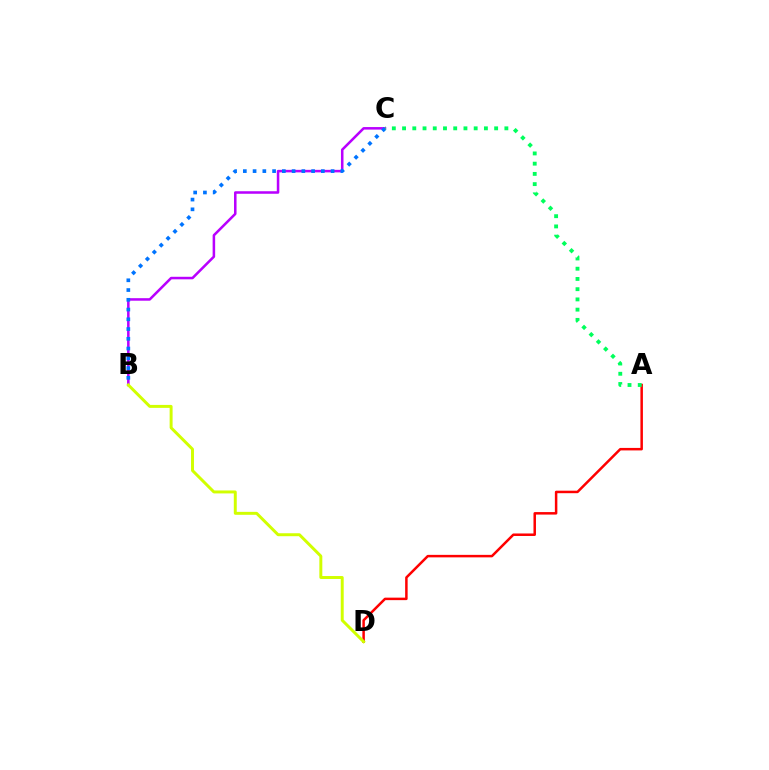{('B', 'C'): [{'color': '#b900ff', 'line_style': 'solid', 'thickness': 1.82}, {'color': '#0074ff', 'line_style': 'dotted', 'thickness': 2.65}], ('A', 'D'): [{'color': '#ff0000', 'line_style': 'solid', 'thickness': 1.8}], ('A', 'C'): [{'color': '#00ff5c', 'line_style': 'dotted', 'thickness': 2.78}], ('B', 'D'): [{'color': '#d1ff00', 'line_style': 'solid', 'thickness': 2.13}]}